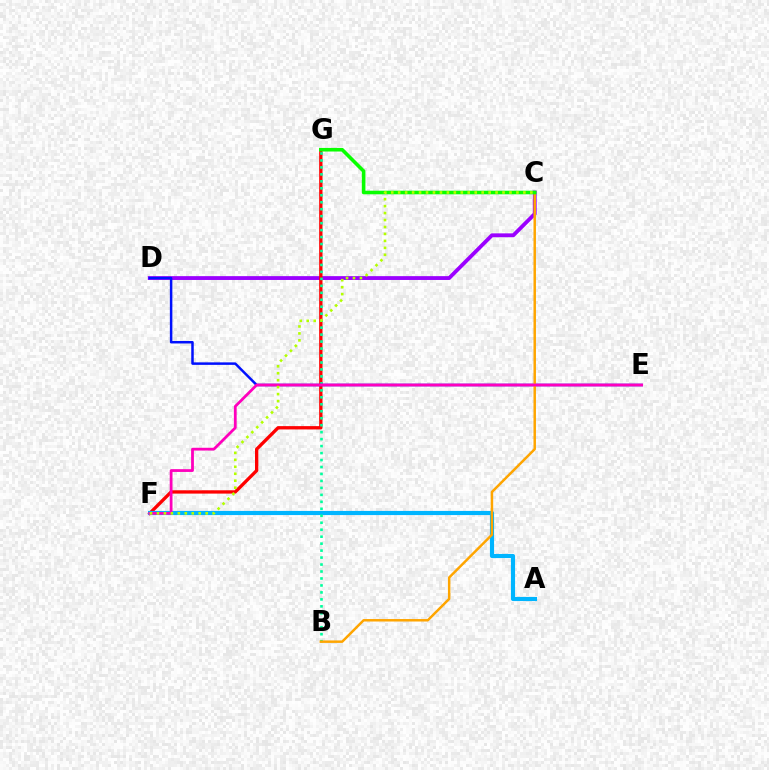{('C', 'D'): [{'color': '#9b00ff', 'line_style': 'solid', 'thickness': 2.76}], ('F', 'G'): [{'color': '#ff0000', 'line_style': 'solid', 'thickness': 2.39}], ('A', 'F'): [{'color': '#00b5ff', 'line_style': 'solid', 'thickness': 2.98}], ('B', 'G'): [{'color': '#00ff9d', 'line_style': 'dotted', 'thickness': 1.89}], ('D', 'E'): [{'color': '#0010ff', 'line_style': 'solid', 'thickness': 1.79}], ('B', 'C'): [{'color': '#ffa500', 'line_style': 'solid', 'thickness': 1.78}], ('C', 'G'): [{'color': '#08ff00', 'line_style': 'solid', 'thickness': 2.59}], ('E', 'F'): [{'color': '#ff00bd', 'line_style': 'solid', 'thickness': 2.0}], ('C', 'F'): [{'color': '#b3ff00', 'line_style': 'dotted', 'thickness': 1.89}]}